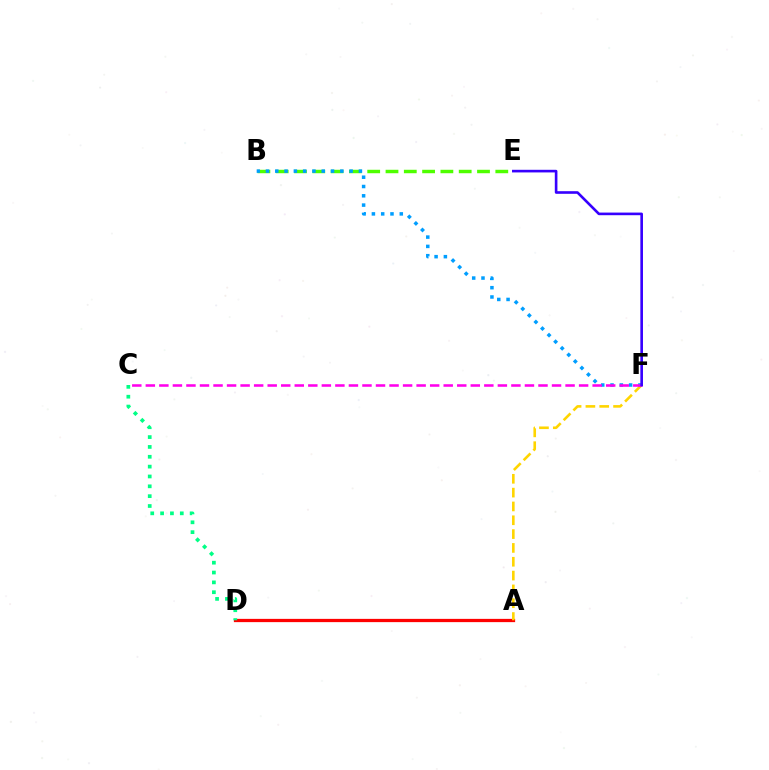{('B', 'E'): [{'color': '#4fff00', 'line_style': 'dashed', 'thickness': 2.49}], ('A', 'D'): [{'color': '#ff0000', 'line_style': 'solid', 'thickness': 2.34}], ('A', 'F'): [{'color': '#ffd500', 'line_style': 'dashed', 'thickness': 1.88}], ('B', 'F'): [{'color': '#009eff', 'line_style': 'dotted', 'thickness': 2.53}], ('C', 'F'): [{'color': '#ff00ed', 'line_style': 'dashed', 'thickness': 1.84}], ('C', 'D'): [{'color': '#00ff86', 'line_style': 'dotted', 'thickness': 2.68}], ('E', 'F'): [{'color': '#3700ff', 'line_style': 'solid', 'thickness': 1.89}]}